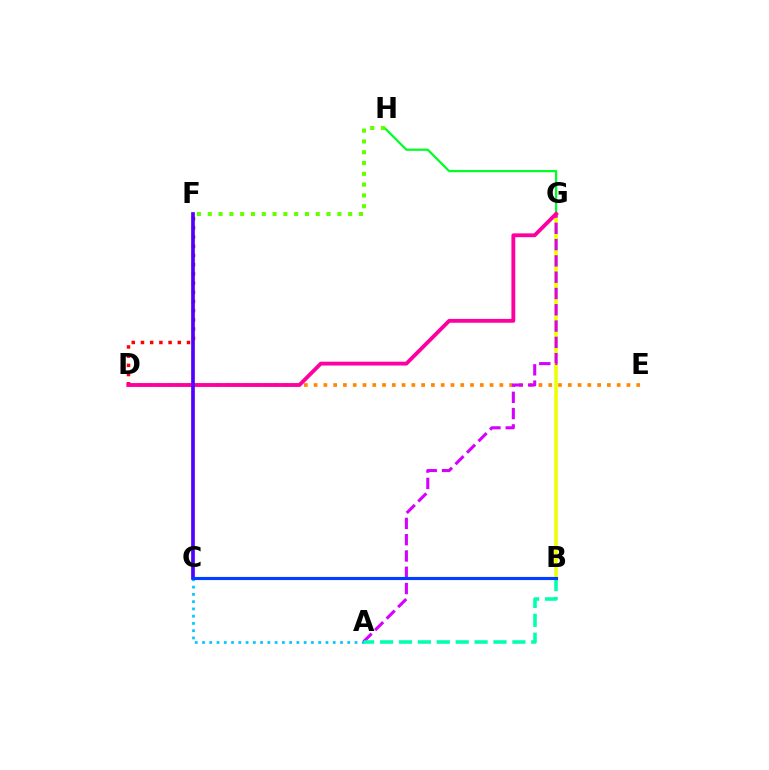{('D', 'E'): [{'color': '#ff8800', 'line_style': 'dotted', 'thickness': 2.66}], ('G', 'H'): [{'color': '#00ff27', 'line_style': 'solid', 'thickness': 1.61}], ('B', 'G'): [{'color': '#eeff00', 'line_style': 'solid', 'thickness': 2.53}], ('A', 'G'): [{'color': '#d600ff', 'line_style': 'dashed', 'thickness': 2.21}], ('F', 'H'): [{'color': '#66ff00', 'line_style': 'dotted', 'thickness': 2.93}], ('A', 'C'): [{'color': '#00c7ff', 'line_style': 'dotted', 'thickness': 1.97}], ('D', 'F'): [{'color': '#ff0000', 'line_style': 'dotted', 'thickness': 2.5}], ('D', 'G'): [{'color': '#ff00a0', 'line_style': 'solid', 'thickness': 2.77}], ('C', 'F'): [{'color': '#4f00ff', 'line_style': 'solid', 'thickness': 2.64}], ('A', 'B'): [{'color': '#00ffaf', 'line_style': 'dashed', 'thickness': 2.57}], ('B', 'C'): [{'color': '#003fff', 'line_style': 'solid', 'thickness': 2.25}]}